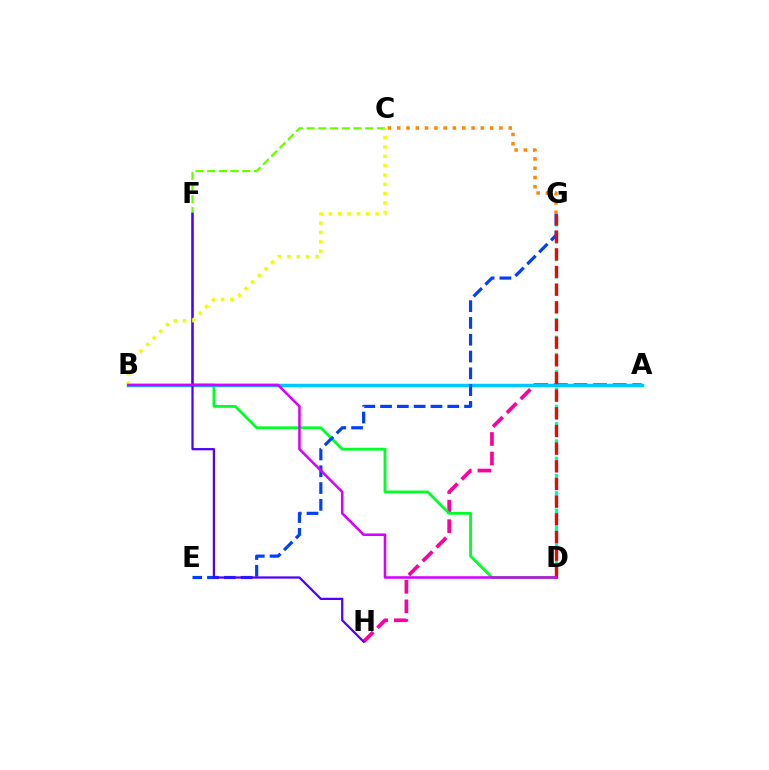{('C', 'F'): [{'color': '#66ff00', 'line_style': 'dashed', 'thickness': 1.59}], ('A', 'H'): [{'color': '#ff00a0', 'line_style': 'dashed', 'thickness': 2.66}], ('D', 'F'): [{'color': '#00ff27', 'line_style': 'solid', 'thickness': 2.03}], ('A', 'B'): [{'color': '#00c7ff', 'line_style': 'solid', 'thickness': 2.51}], ('D', 'G'): [{'color': '#00ffaf', 'line_style': 'dashed', 'thickness': 2.35}, {'color': '#ff0000', 'line_style': 'dashed', 'thickness': 2.4}], ('E', 'G'): [{'color': '#003fff', 'line_style': 'dashed', 'thickness': 2.28}], ('F', 'H'): [{'color': '#4f00ff', 'line_style': 'solid', 'thickness': 1.61}], ('B', 'C'): [{'color': '#eeff00', 'line_style': 'dotted', 'thickness': 2.54}], ('C', 'G'): [{'color': '#ff8800', 'line_style': 'dotted', 'thickness': 2.52}], ('B', 'D'): [{'color': '#d600ff', 'line_style': 'solid', 'thickness': 1.83}]}